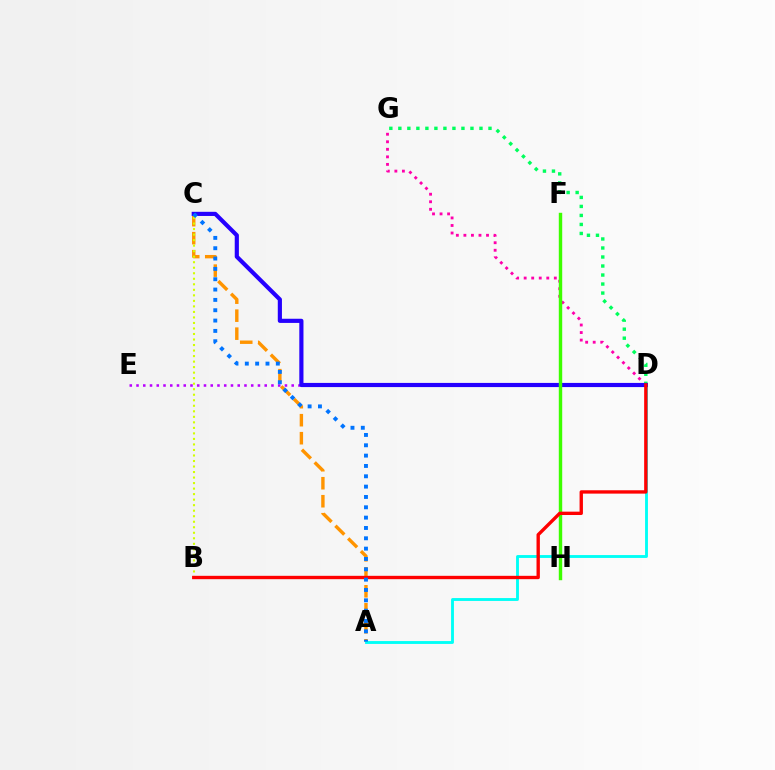{('A', 'C'): [{'color': '#ff9400', 'line_style': 'dashed', 'thickness': 2.44}, {'color': '#0074ff', 'line_style': 'dotted', 'thickness': 2.81}], ('D', 'G'): [{'color': '#ff00ac', 'line_style': 'dotted', 'thickness': 2.05}, {'color': '#00ff5c', 'line_style': 'dotted', 'thickness': 2.45}], ('A', 'D'): [{'color': '#00fff6', 'line_style': 'solid', 'thickness': 2.06}], ('D', 'E'): [{'color': '#b900ff', 'line_style': 'dotted', 'thickness': 1.83}], ('B', 'C'): [{'color': '#d1ff00', 'line_style': 'dotted', 'thickness': 1.5}], ('C', 'D'): [{'color': '#2500ff', 'line_style': 'solid', 'thickness': 3.0}], ('F', 'H'): [{'color': '#3dff00', 'line_style': 'solid', 'thickness': 2.46}], ('B', 'D'): [{'color': '#ff0000', 'line_style': 'solid', 'thickness': 2.42}]}